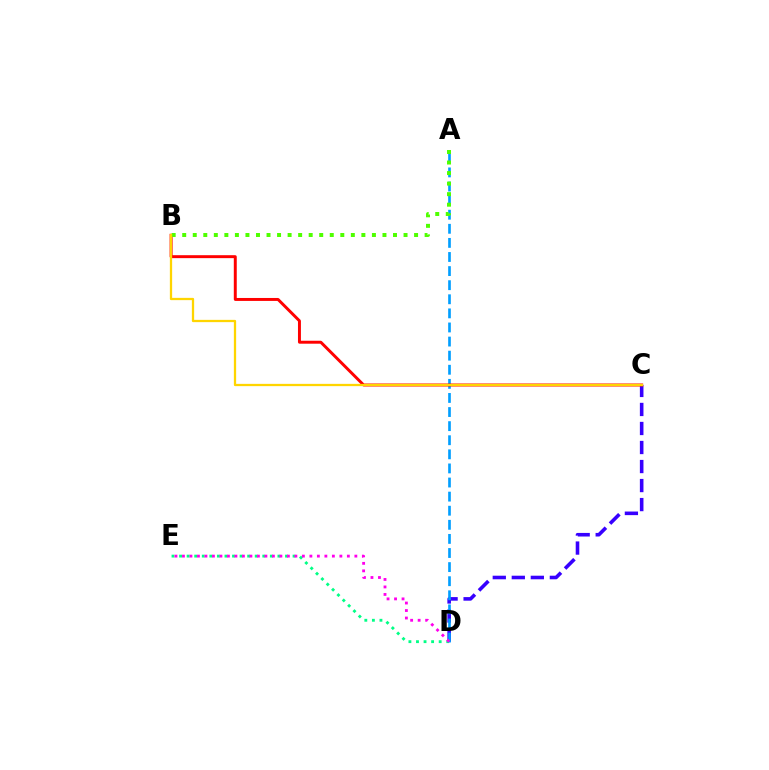{('C', 'D'): [{'color': '#3700ff', 'line_style': 'dashed', 'thickness': 2.58}], ('D', 'E'): [{'color': '#00ff86', 'line_style': 'dotted', 'thickness': 2.06}, {'color': '#ff00ed', 'line_style': 'dotted', 'thickness': 2.04}], ('A', 'D'): [{'color': '#009eff', 'line_style': 'dashed', 'thickness': 1.91}], ('B', 'C'): [{'color': '#ff0000', 'line_style': 'solid', 'thickness': 2.13}, {'color': '#ffd500', 'line_style': 'solid', 'thickness': 1.64}], ('A', 'B'): [{'color': '#4fff00', 'line_style': 'dotted', 'thickness': 2.86}]}